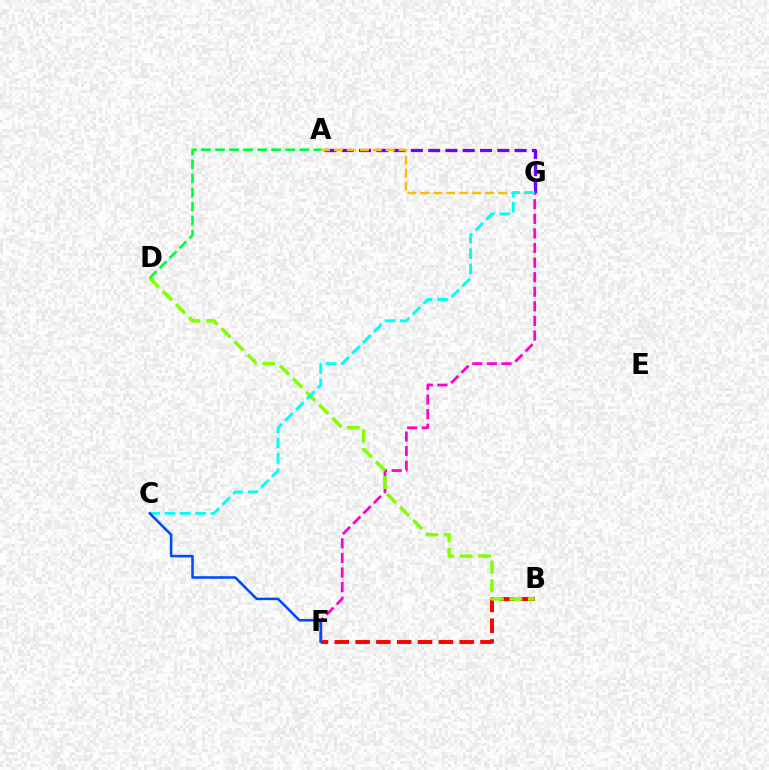{('B', 'F'): [{'color': '#ff0000', 'line_style': 'dashed', 'thickness': 2.83}], ('F', 'G'): [{'color': '#ff00cf', 'line_style': 'dashed', 'thickness': 1.98}], ('A', 'G'): [{'color': '#7200ff', 'line_style': 'dashed', 'thickness': 2.35}, {'color': '#ffbd00', 'line_style': 'dashed', 'thickness': 1.76}], ('B', 'D'): [{'color': '#84ff00', 'line_style': 'dashed', 'thickness': 2.51}], ('C', 'G'): [{'color': '#00fff6', 'line_style': 'dashed', 'thickness': 2.08}], ('A', 'D'): [{'color': '#00ff39', 'line_style': 'dashed', 'thickness': 1.91}], ('C', 'F'): [{'color': '#004bff', 'line_style': 'solid', 'thickness': 1.85}]}